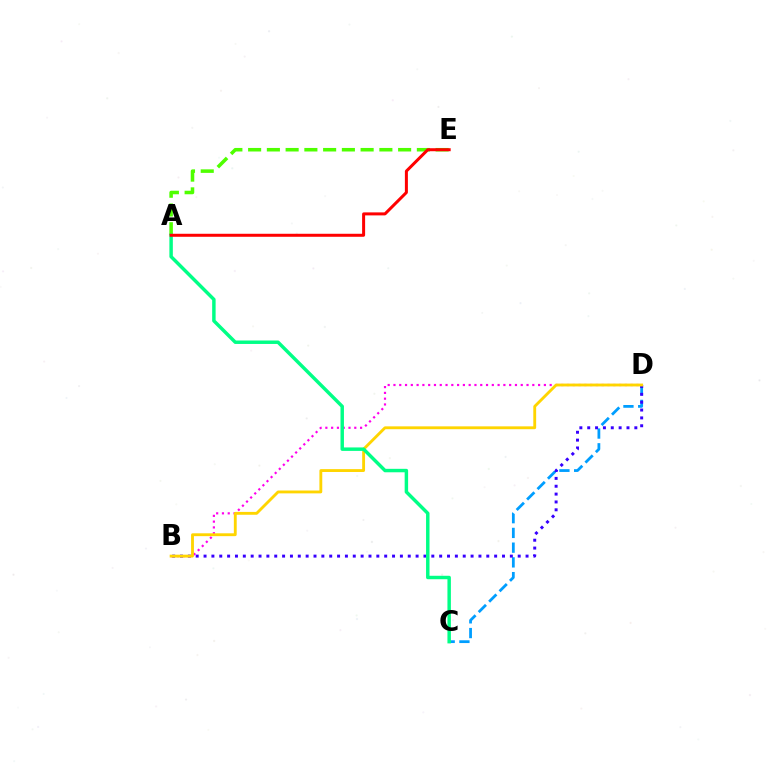{('C', 'D'): [{'color': '#009eff', 'line_style': 'dashed', 'thickness': 2.0}], ('B', 'D'): [{'color': '#3700ff', 'line_style': 'dotted', 'thickness': 2.13}, {'color': '#ff00ed', 'line_style': 'dotted', 'thickness': 1.57}, {'color': '#ffd500', 'line_style': 'solid', 'thickness': 2.06}], ('A', 'E'): [{'color': '#4fff00', 'line_style': 'dashed', 'thickness': 2.55}, {'color': '#ff0000', 'line_style': 'solid', 'thickness': 2.16}], ('A', 'C'): [{'color': '#00ff86', 'line_style': 'solid', 'thickness': 2.49}]}